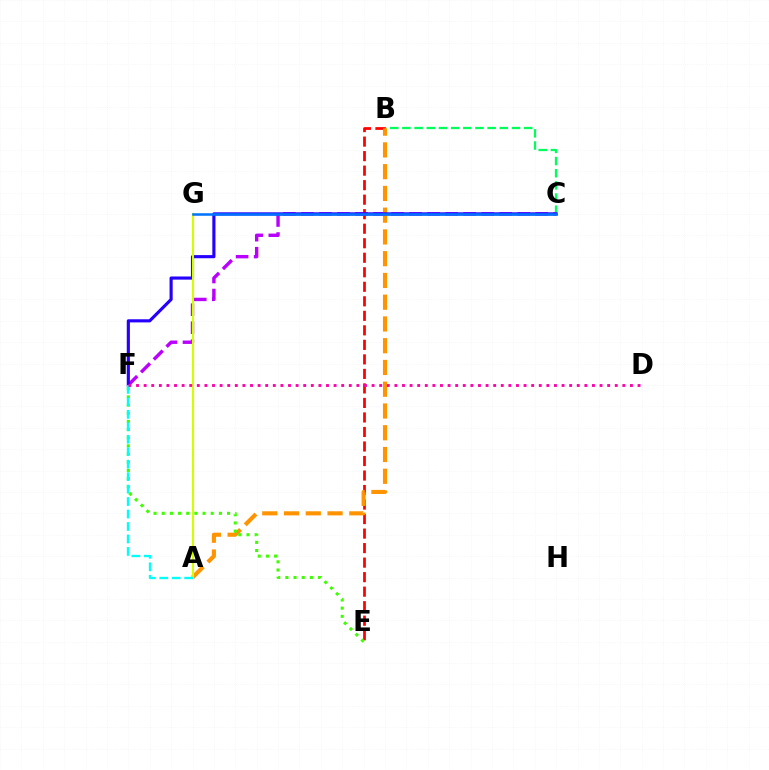{('C', 'F'): [{'color': '#b900ff', 'line_style': 'dashed', 'thickness': 2.45}, {'color': '#2500ff', 'line_style': 'solid', 'thickness': 2.26}], ('B', 'C'): [{'color': '#00ff5c', 'line_style': 'dashed', 'thickness': 1.65}], ('B', 'E'): [{'color': '#ff0000', 'line_style': 'dashed', 'thickness': 1.97}], ('A', 'B'): [{'color': '#ff9400', 'line_style': 'dashed', 'thickness': 2.96}], ('A', 'G'): [{'color': '#d1ff00', 'line_style': 'solid', 'thickness': 1.52}], ('C', 'G'): [{'color': '#0074ff', 'line_style': 'solid', 'thickness': 1.83}], ('E', 'F'): [{'color': '#3dff00', 'line_style': 'dotted', 'thickness': 2.22}], ('A', 'F'): [{'color': '#00fff6', 'line_style': 'dashed', 'thickness': 1.69}], ('D', 'F'): [{'color': '#ff00ac', 'line_style': 'dotted', 'thickness': 2.06}]}